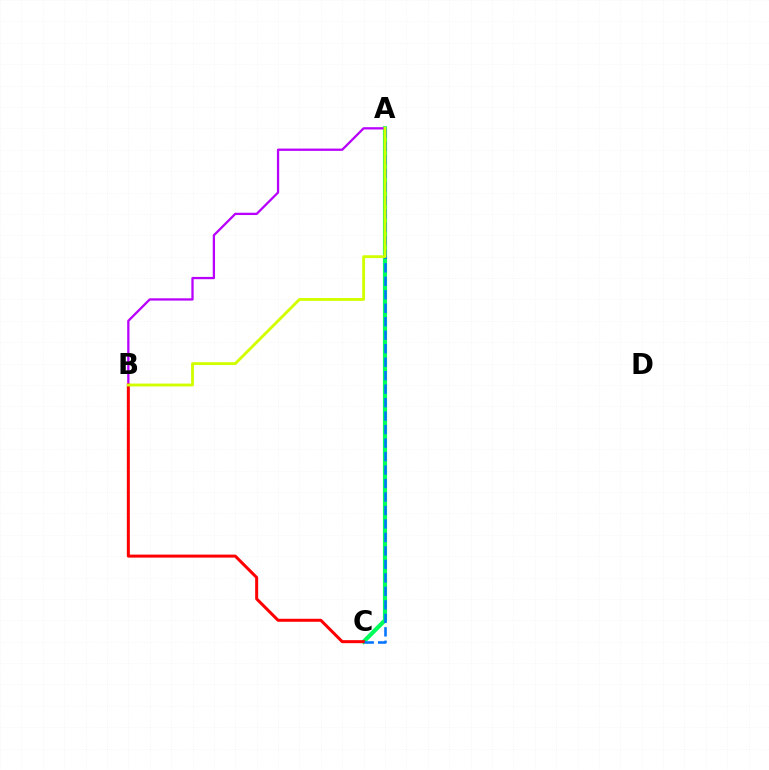{('A', 'C'): [{'color': '#00ff5c', 'line_style': 'solid', 'thickness': 2.99}, {'color': '#0074ff', 'line_style': 'dashed', 'thickness': 1.83}], ('A', 'B'): [{'color': '#b900ff', 'line_style': 'solid', 'thickness': 1.64}, {'color': '#d1ff00', 'line_style': 'solid', 'thickness': 2.06}], ('B', 'C'): [{'color': '#ff0000', 'line_style': 'solid', 'thickness': 2.17}]}